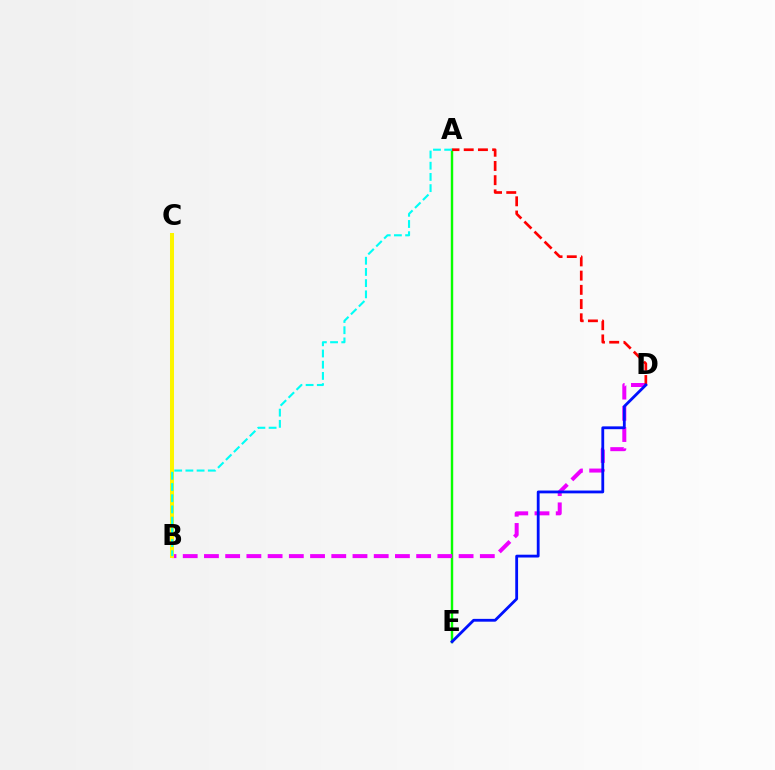{('A', 'E'): [{'color': '#08ff00', 'line_style': 'solid', 'thickness': 1.75}], ('B', 'D'): [{'color': '#ee00ff', 'line_style': 'dashed', 'thickness': 2.88}], ('A', 'D'): [{'color': '#ff0000', 'line_style': 'dashed', 'thickness': 1.93}], ('B', 'C'): [{'color': '#fcf500', 'line_style': 'solid', 'thickness': 2.9}], ('A', 'B'): [{'color': '#00fff6', 'line_style': 'dashed', 'thickness': 1.52}], ('D', 'E'): [{'color': '#0010ff', 'line_style': 'solid', 'thickness': 2.03}]}